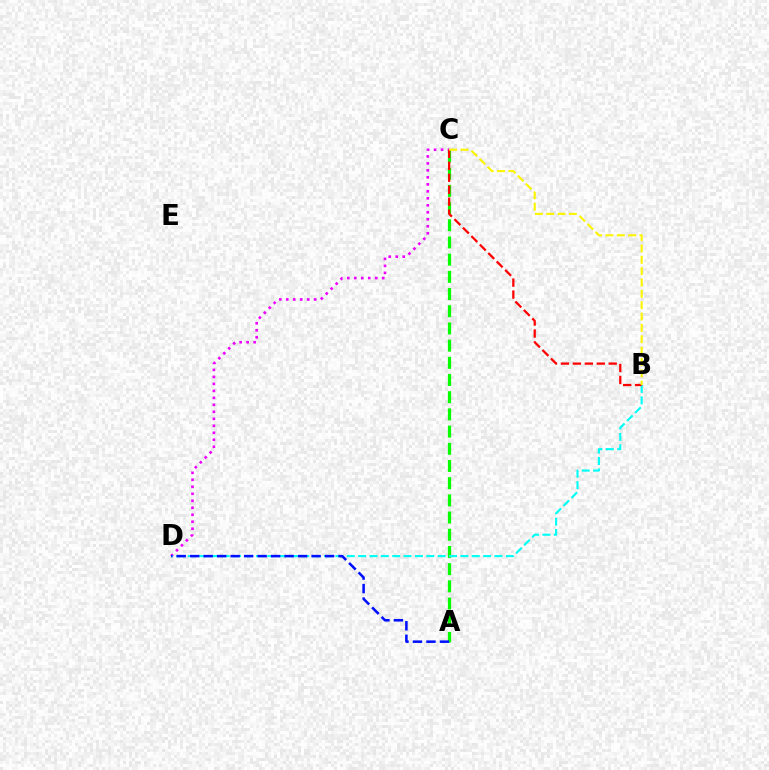{('C', 'D'): [{'color': '#ee00ff', 'line_style': 'dotted', 'thickness': 1.9}], ('A', 'C'): [{'color': '#08ff00', 'line_style': 'dashed', 'thickness': 2.34}], ('B', 'D'): [{'color': '#00fff6', 'line_style': 'dashed', 'thickness': 1.54}], ('B', 'C'): [{'color': '#ff0000', 'line_style': 'dashed', 'thickness': 1.62}, {'color': '#fcf500', 'line_style': 'dashed', 'thickness': 1.54}], ('A', 'D'): [{'color': '#0010ff', 'line_style': 'dashed', 'thickness': 1.83}]}